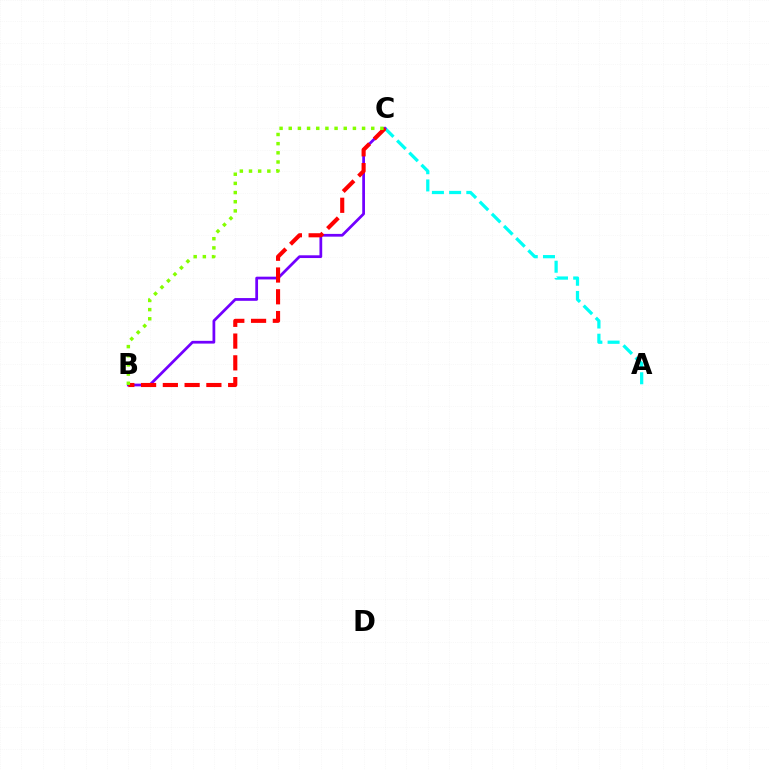{('A', 'C'): [{'color': '#00fff6', 'line_style': 'dashed', 'thickness': 2.34}], ('B', 'C'): [{'color': '#7200ff', 'line_style': 'solid', 'thickness': 1.98}, {'color': '#ff0000', 'line_style': 'dashed', 'thickness': 2.96}, {'color': '#84ff00', 'line_style': 'dotted', 'thickness': 2.49}]}